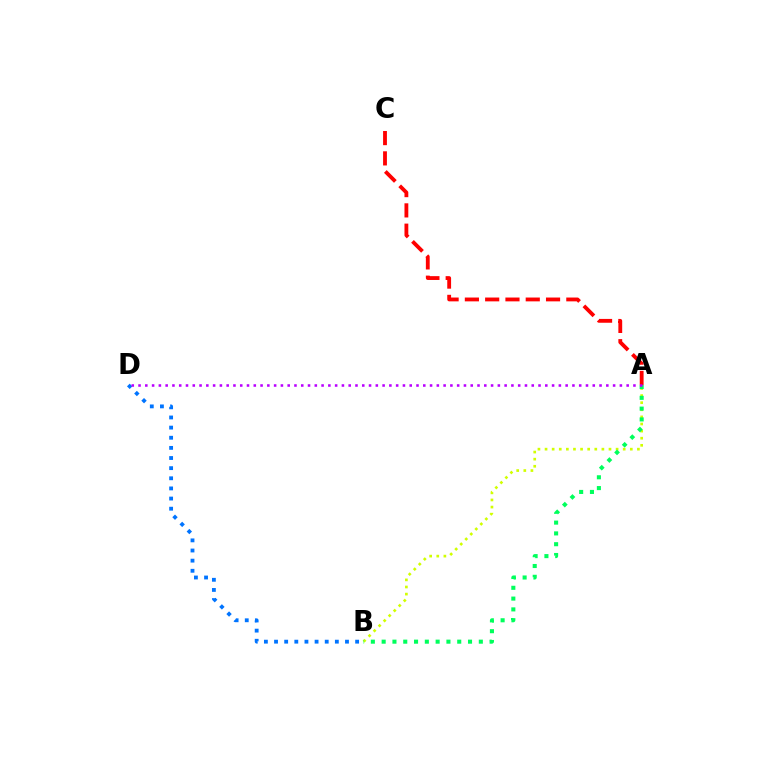{('A', 'C'): [{'color': '#ff0000', 'line_style': 'dashed', 'thickness': 2.76}], ('B', 'D'): [{'color': '#0074ff', 'line_style': 'dotted', 'thickness': 2.75}], ('A', 'B'): [{'color': '#d1ff00', 'line_style': 'dotted', 'thickness': 1.93}, {'color': '#00ff5c', 'line_style': 'dotted', 'thickness': 2.93}], ('A', 'D'): [{'color': '#b900ff', 'line_style': 'dotted', 'thickness': 1.84}]}